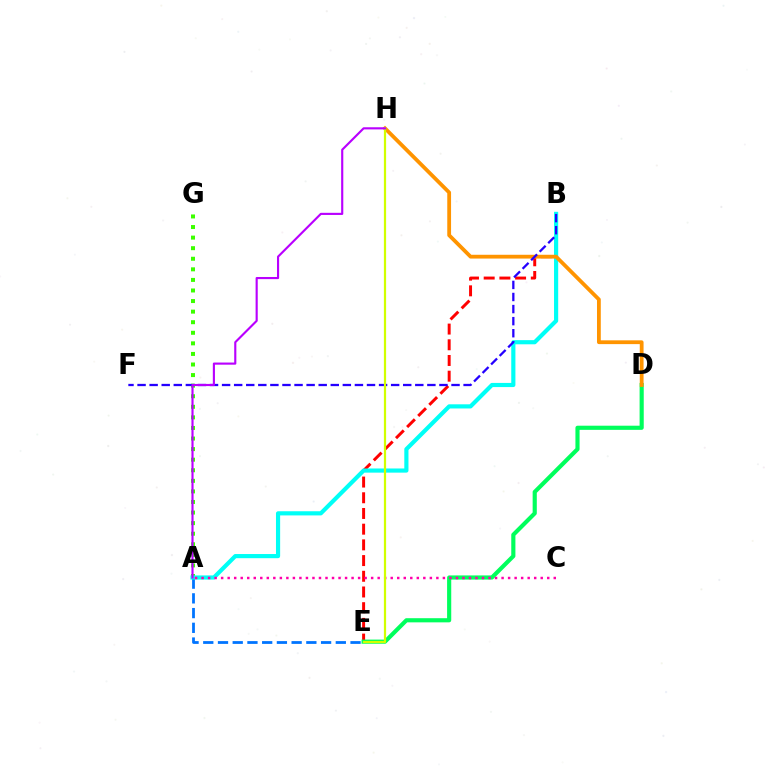{('B', 'E'): [{'color': '#ff0000', 'line_style': 'dashed', 'thickness': 2.13}], ('D', 'E'): [{'color': '#00ff5c', 'line_style': 'solid', 'thickness': 2.98}], ('A', 'E'): [{'color': '#0074ff', 'line_style': 'dashed', 'thickness': 2.0}], ('A', 'G'): [{'color': '#3dff00', 'line_style': 'dotted', 'thickness': 2.87}], ('A', 'B'): [{'color': '#00fff6', 'line_style': 'solid', 'thickness': 2.99}], ('D', 'H'): [{'color': '#ff9400', 'line_style': 'solid', 'thickness': 2.73}], ('B', 'F'): [{'color': '#2500ff', 'line_style': 'dashed', 'thickness': 1.64}], ('A', 'C'): [{'color': '#ff00ac', 'line_style': 'dotted', 'thickness': 1.77}], ('E', 'H'): [{'color': '#d1ff00', 'line_style': 'solid', 'thickness': 1.6}], ('A', 'H'): [{'color': '#b900ff', 'line_style': 'solid', 'thickness': 1.54}]}